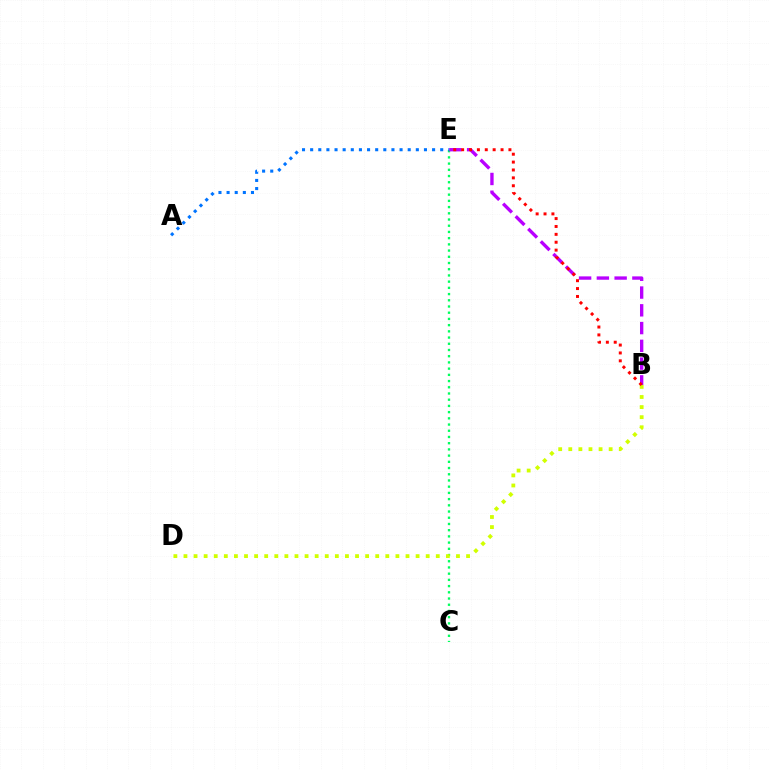{('C', 'E'): [{'color': '#00ff5c', 'line_style': 'dotted', 'thickness': 1.69}], ('B', 'D'): [{'color': '#d1ff00', 'line_style': 'dotted', 'thickness': 2.74}], ('B', 'E'): [{'color': '#b900ff', 'line_style': 'dashed', 'thickness': 2.41}, {'color': '#ff0000', 'line_style': 'dotted', 'thickness': 2.14}], ('A', 'E'): [{'color': '#0074ff', 'line_style': 'dotted', 'thickness': 2.21}]}